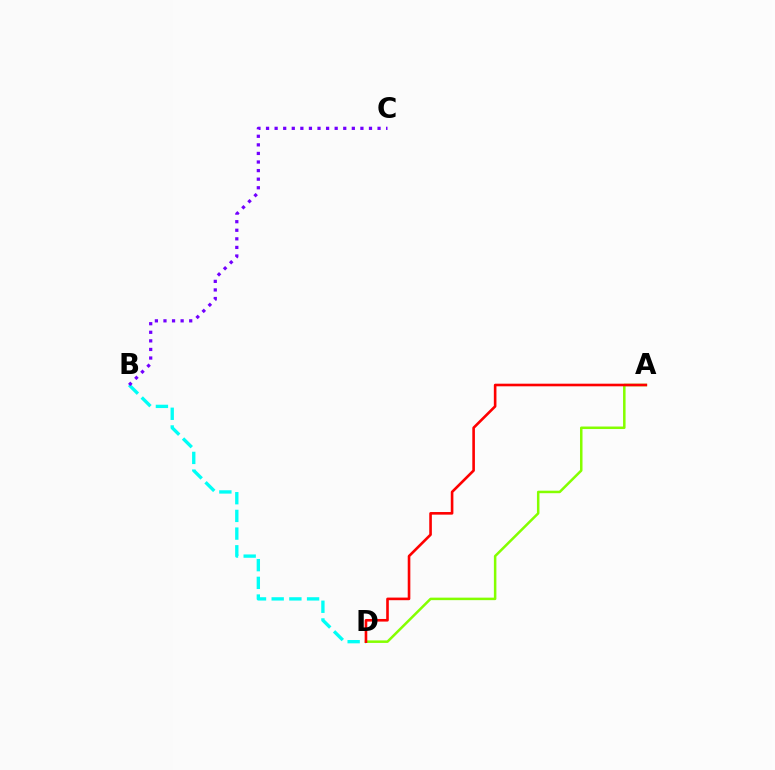{('B', 'D'): [{'color': '#00fff6', 'line_style': 'dashed', 'thickness': 2.4}], ('B', 'C'): [{'color': '#7200ff', 'line_style': 'dotted', 'thickness': 2.33}], ('A', 'D'): [{'color': '#84ff00', 'line_style': 'solid', 'thickness': 1.81}, {'color': '#ff0000', 'line_style': 'solid', 'thickness': 1.88}]}